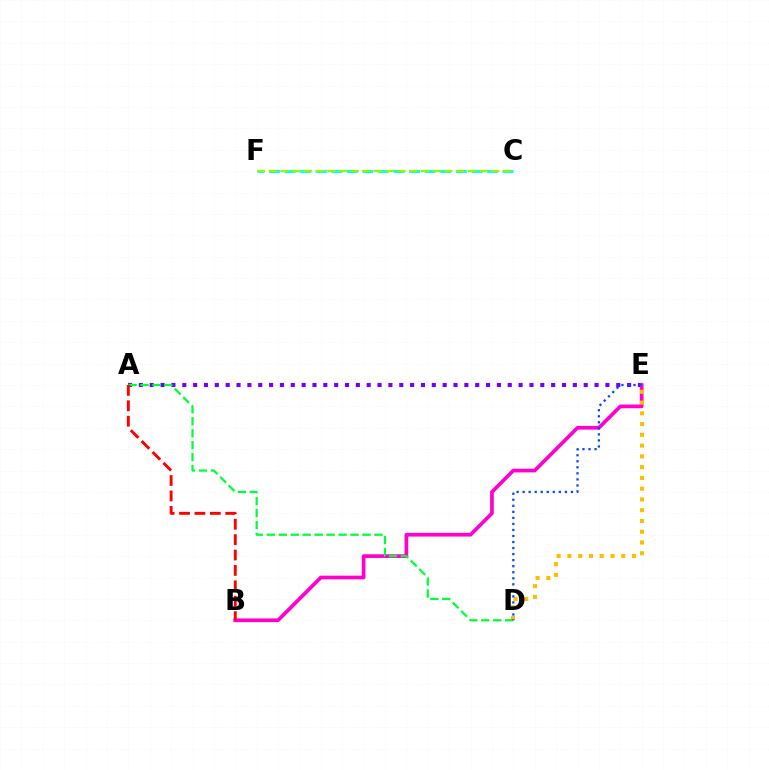{('A', 'E'): [{'color': '#7200ff', 'line_style': 'dotted', 'thickness': 2.95}], ('B', 'E'): [{'color': '#ff00cf', 'line_style': 'solid', 'thickness': 2.66}], ('D', 'E'): [{'color': '#ffbd00', 'line_style': 'dotted', 'thickness': 2.92}, {'color': '#004bff', 'line_style': 'dotted', 'thickness': 1.64}], ('A', 'D'): [{'color': '#00ff39', 'line_style': 'dashed', 'thickness': 1.62}], ('C', 'F'): [{'color': '#00fff6', 'line_style': 'dashed', 'thickness': 2.12}, {'color': '#84ff00', 'line_style': 'dashed', 'thickness': 1.59}], ('A', 'B'): [{'color': '#ff0000', 'line_style': 'dashed', 'thickness': 2.09}]}